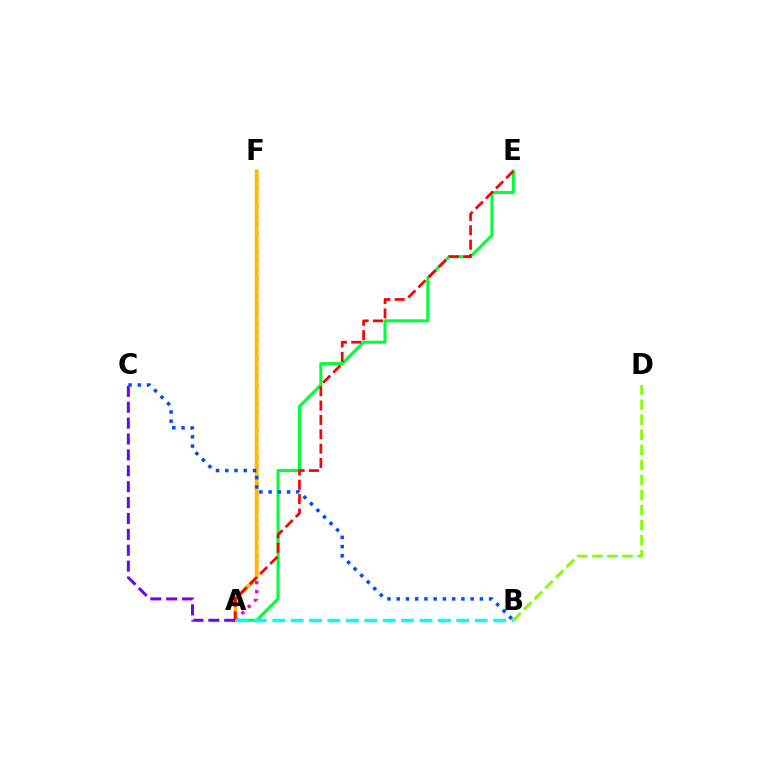{('A', 'E'): [{'color': '#00ff39', 'line_style': 'solid', 'thickness': 2.2}, {'color': '#ff0000', 'line_style': 'dashed', 'thickness': 1.95}], ('B', 'D'): [{'color': '#84ff00', 'line_style': 'dashed', 'thickness': 2.05}], ('A', 'F'): [{'color': '#ff00cf', 'line_style': 'dotted', 'thickness': 2.43}, {'color': '#ffbd00', 'line_style': 'solid', 'thickness': 2.78}], ('B', 'C'): [{'color': '#004bff', 'line_style': 'dotted', 'thickness': 2.51}], ('A', 'C'): [{'color': '#7200ff', 'line_style': 'dashed', 'thickness': 2.16}], ('A', 'B'): [{'color': '#00fff6', 'line_style': 'dashed', 'thickness': 2.5}]}